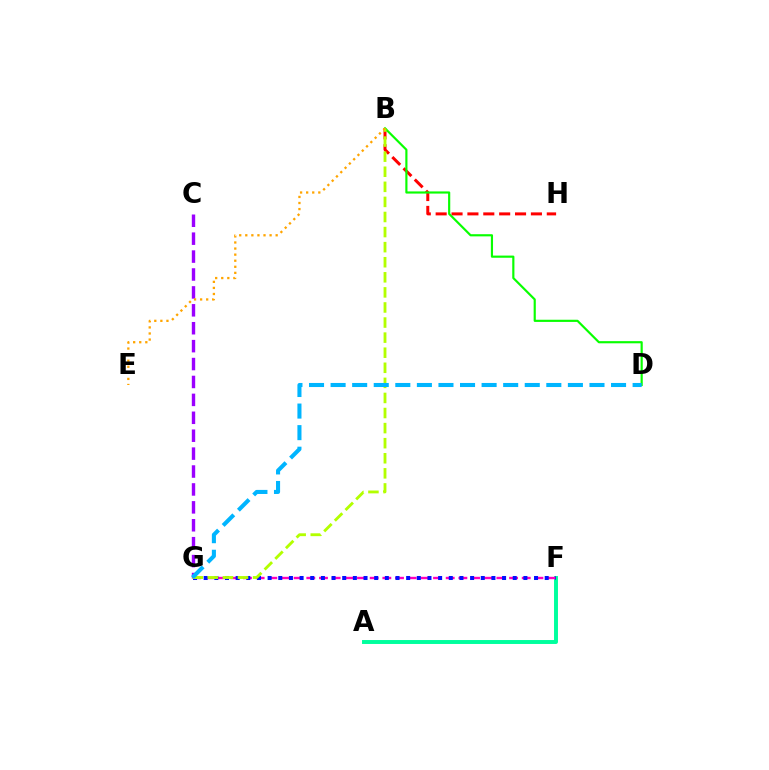{('A', 'F'): [{'color': '#00ff9d', 'line_style': 'solid', 'thickness': 2.84}], ('B', 'H'): [{'color': '#ff0000', 'line_style': 'dashed', 'thickness': 2.16}], ('B', 'D'): [{'color': '#08ff00', 'line_style': 'solid', 'thickness': 1.56}], ('F', 'G'): [{'color': '#ff00bd', 'line_style': 'dashed', 'thickness': 1.72}, {'color': '#0010ff', 'line_style': 'dotted', 'thickness': 2.9}], ('C', 'G'): [{'color': '#9b00ff', 'line_style': 'dashed', 'thickness': 2.43}], ('B', 'G'): [{'color': '#b3ff00', 'line_style': 'dashed', 'thickness': 2.05}], ('D', 'G'): [{'color': '#00b5ff', 'line_style': 'dashed', 'thickness': 2.93}], ('B', 'E'): [{'color': '#ffa500', 'line_style': 'dotted', 'thickness': 1.65}]}